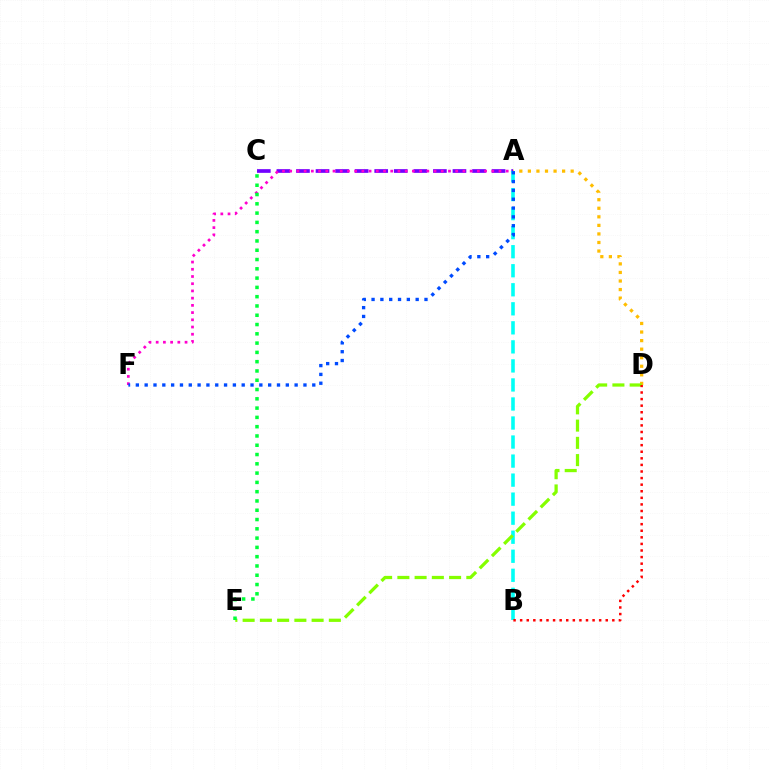{('A', 'C'): [{'color': '#7200ff', 'line_style': 'dashed', 'thickness': 2.66}], ('A', 'F'): [{'color': '#ff00cf', 'line_style': 'dotted', 'thickness': 1.96}, {'color': '#004bff', 'line_style': 'dotted', 'thickness': 2.4}], ('A', 'D'): [{'color': '#ffbd00', 'line_style': 'dotted', 'thickness': 2.32}], ('A', 'B'): [{'color': '#00fff6', 'line_style': 'dashed', 'thickness': 2.59}], ('D', 'E'): [{'color': '#84ff00', 'line_style': 'dashed', 'thickness': 2.34}], ('B', 'D'): [{'color': '#ff0000', 'line_style': 'dotted', 'thickness': 1.79}], ('C', 'E'): [{'color': '#00ff39', 'line_style': 'dotted', 'thickness': 2.52}]}